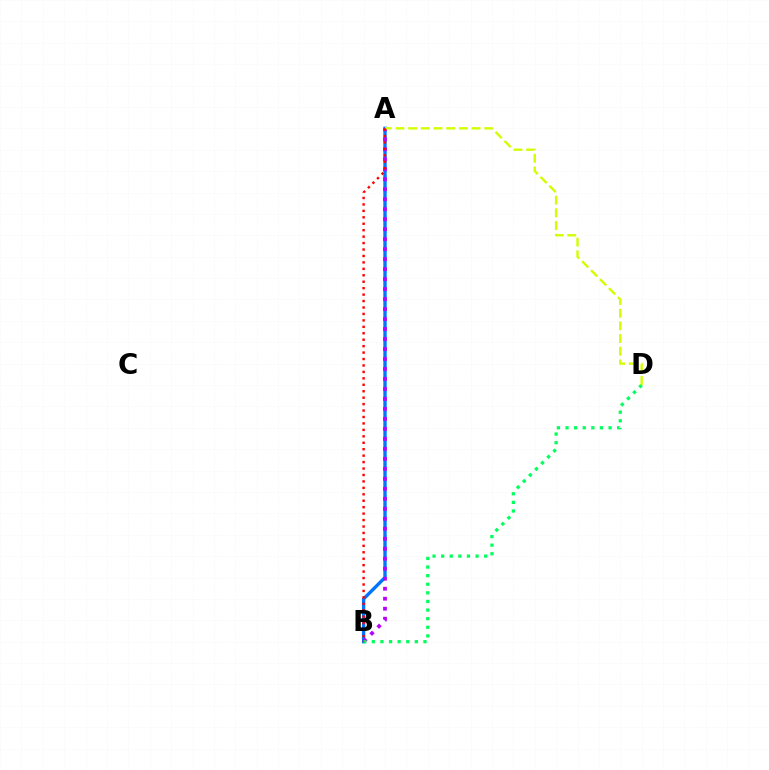{('A', 'B'): [{'color': '#0074ff', 'line_style': 'solid', 'thickness': 2.41}, {'color': '#b900ff', 'line_style': 'dotted', 'thickness': 2.71}, {'color': '#ff0000', 'line_style': 'dotted', 'thickness': 1.75}], ('B', 'D'): [{'color': '#00ff5c', 'line_style': 'dotted', 'thickness': 2.34}], ('A', 'D'): [{'color': '#d1ff00', 'line_style': 'dashed', 'thickness': 1.72}]}